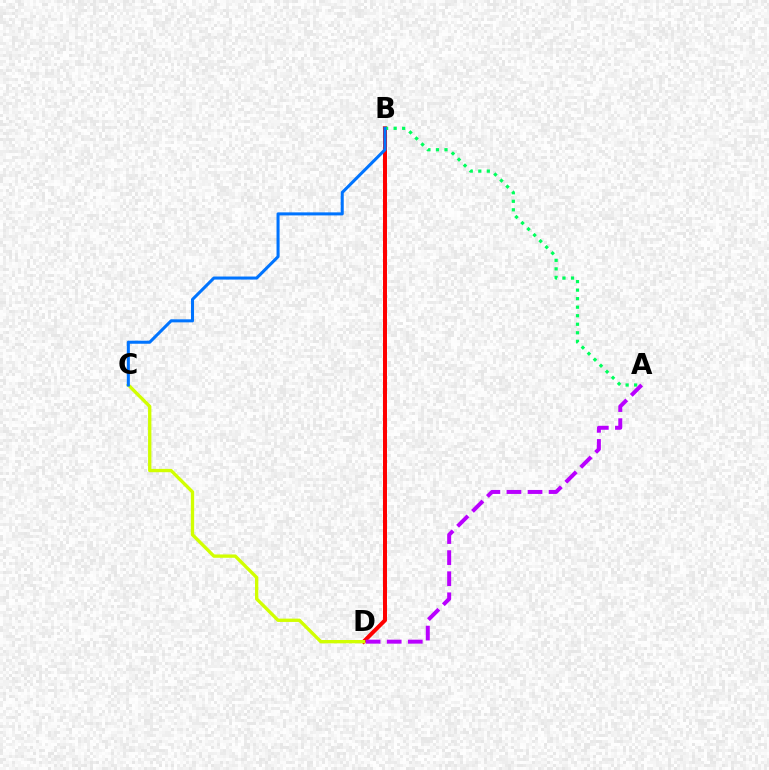{('B', 'D'): [{'color': '#ff0000', 'line_style': 'solid', 'thickness': 2.87}], ('A', 'B'): [{'color': '#00ff5c', 'line_style': 'dotted', 'thickness': 2.32}], ('C', 'D'): [{'color': '#d1ff00', 'line_style': 'solid', 'thickness': 2.39}], ('B', 'C'): [{'color': '#0074ff', 'line_style': 'solid', 'thickness': 2.19}], ('A', 'D'): [{'color': '#b900ff', 'line_style': 'dashed', 'thickness': 2.86}]}